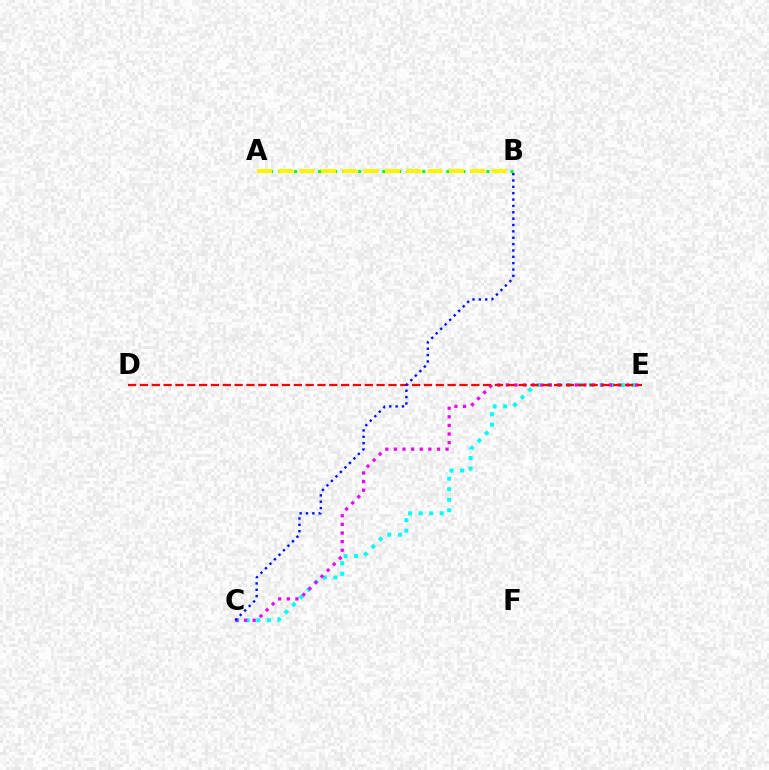{('A', 'B'): [{'color': '#08ff00', 'line_style': 'dotted', 'thickness': 2.18}, {'color': '#fcf500', 'line_style': 'dashed', 'thickness': 2.9}], ('C', 'E'): [{'color': '#00fff6', 'line_style': 'dotted', 'thickness': 2.86}, {'color': '#ee00ff', 'line_style': 'dotted', 'thickness': 2.34}], ('D', 'E'): [{'color': '#ff0000', 'line_style': 'dashed', 'thickness': 1.61}], ('B', 'C'): [{'color': '#0010ff', 'line_style': 'dotted', 'thickness': 1.73}]}